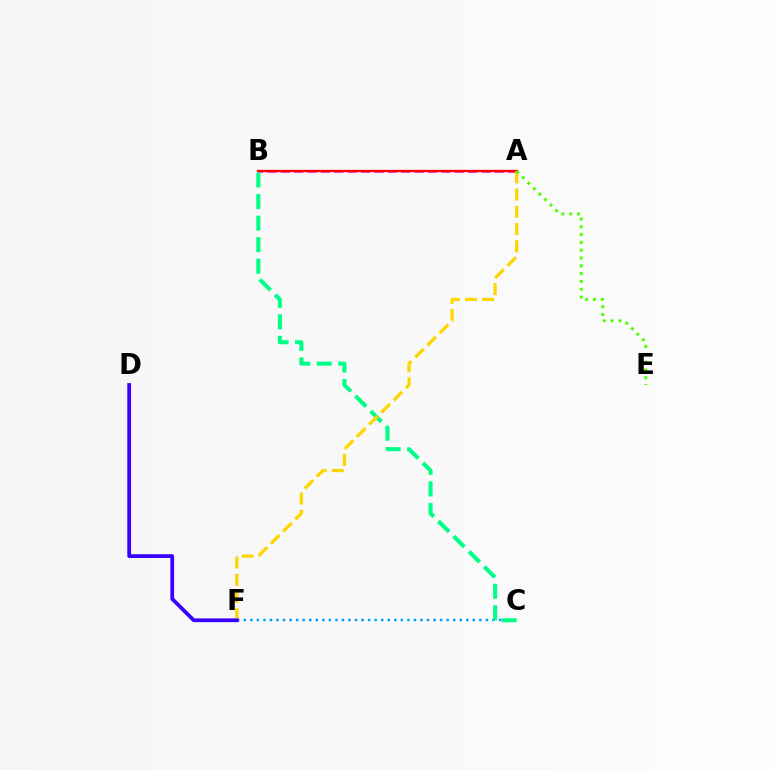{('A', 'B'): [{'color': '#ff00ed', 'line_style': 'dashed', 'thickness': 1.82}, {'color': '#ff0000', 'line_style': 'solid', 'thickness': 1.67}], ('C', 'F'): [{'color': '#009eff', 'line_style': 'dotted', 'thickness': 1.78}], ('B', 'C'): [{'color': '#00ff86', 'line_style': 'dashed', 'thickness': 2.93}], ('A', 'F'): [{'color': '#ffd500', 'line_style': 'dashed', 'thickness': 2.34}], ('D', 'F'): [{'color': '#3700ff', 'line_style': 'solid', 'thickness': 2.71}], ('A', 'E'): [{'color': '#4fff00', 'line_style': 'dotted', 'thickness': 2.12}]}